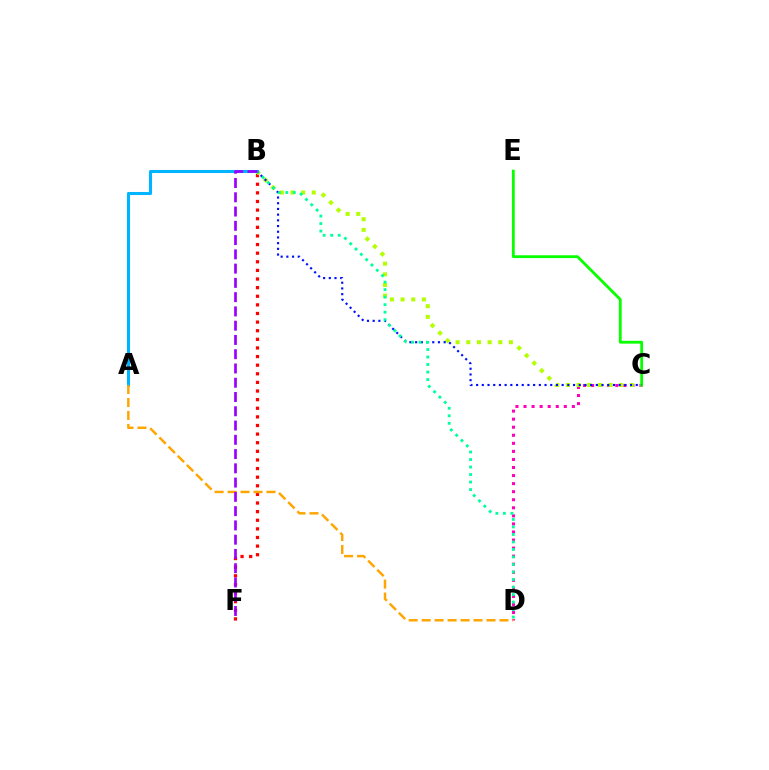{('B', 'F'): [{'color': '#ff0000', 'line_style': 'dotted', 'thickness': 2.34}, {'color': '#9b00ff', 'line_style': 'dashed', 'thickness': 1.94}], ('C', 'D'): [{'color': '#ff00bd', 'line_style': 'dotted', 'thickness': 2.19}], ('B', 'C'): [{'color': '#b3ff00', 'line_style': 'dotted', 'thickness': 2.9}, {'color': '#0010ff', 'line_style': 'dotted', 'thickness': 1.55}], ('C', 'E'): [{'color': '#08ff00', 'line_style': 'solid', 'thickness': 2.02}], ('B', 'D'): [{'color': '#00ff9d', 'line_style': 'dotted', 'thickness': 2.04}], ('A', 'B'): [{'color': '#00b5ff', 'line_style': 'solid', 'thickness': 2.2}], ('A', 'D'): [{'color': '#ffa500', 'line_style': 'dashed', 'thickness': 1.76}]}